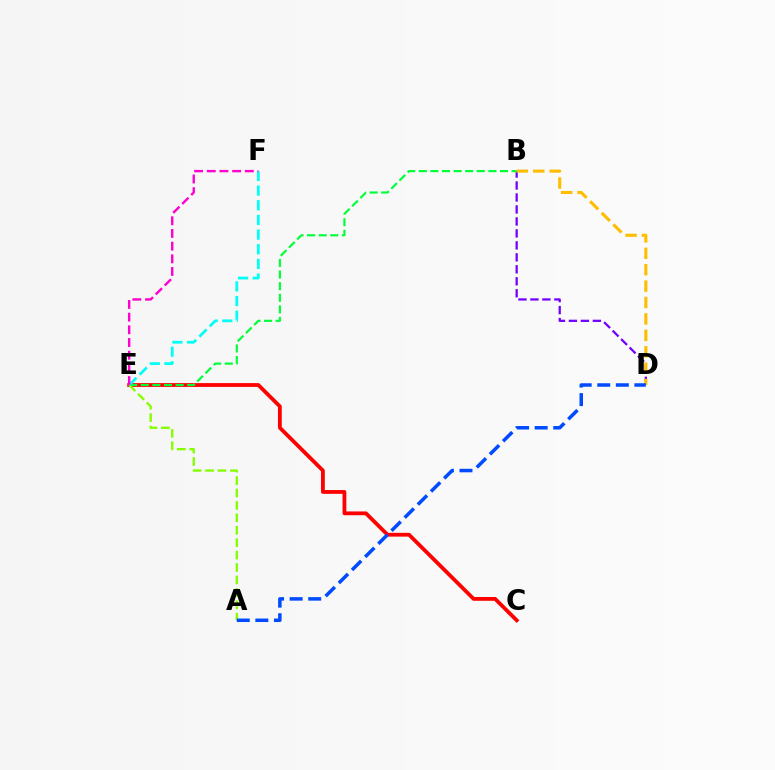{('B', 'D'): [{'color': '#7200ff', 'line_style': 'dashed', 'thickness': 1.63}, {'color': '#ffbd00', 'line_style': 'dashed', 'thickness': 2.23}], ('C', 'E'): [{'color': '#ff0000', 'line_style': 'solid', 'thickness': 2.74}], ('B', 'E'): [{'color': '#00ff39', 'line_style': 'dashed', 'thickness': 1.58}], ('A', 'E'): [{'color': '#84ff00', 'line_style': 'dashed', 'thickness': 1.69}], ('E', 'F'): [{'color': '#00fff6', 'line_style': 'dashed', 'thickness': 1.99}, {'color': '#ff00cf', 'line_style': 'dashed', 'thickness': 1.72}], ('A', 'D'): [{'color': '#004bff', 'line_style': 'dashed', 'thickness': 2.52}]}